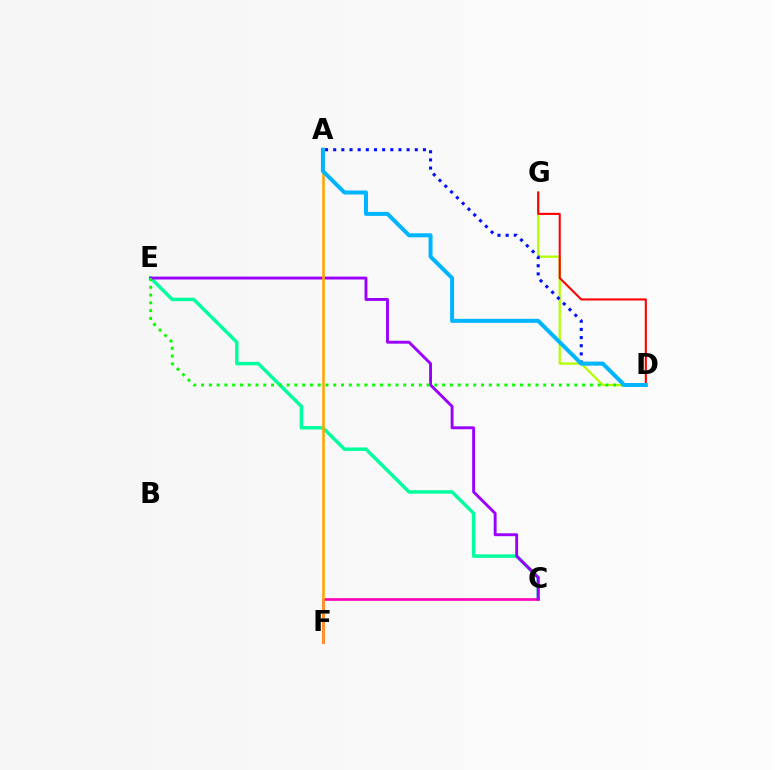{('C', 'E'): [{'color': '#00ff9d', 'line_style': 'solid', 'thickness': 2.48}, {'color': '#9b00ff', 'line_style': 'solid', 'thickness': 2.09}], ('C', 'F'): [{'color': '#ff00bd', 'line_style': 'solid', 'thickness': 1.9}], ('D', 'G'): [{'color': '#b3ff00', 'line_style': 'solid', 'thickness': 1.63}, {'color': '#ff0000', 'line_style': 'solid', 'thickness': 1.51}], ('A', 'F'): [{'color': '#ffa500', 'line_style': 'solid', 'thickness': 1.85}], ('D', 'E'): [{'color': '#08ff00', 'line_style': 'dotted', 'thickness': 2.11}], ('A', 'D'): [{'color': '#0010ff', 'line_style': 'dotted', 'thickness': 2.22}, {'color': '#00b5ff', 'line_style': 'solid', 'thickness': 2.88}]}